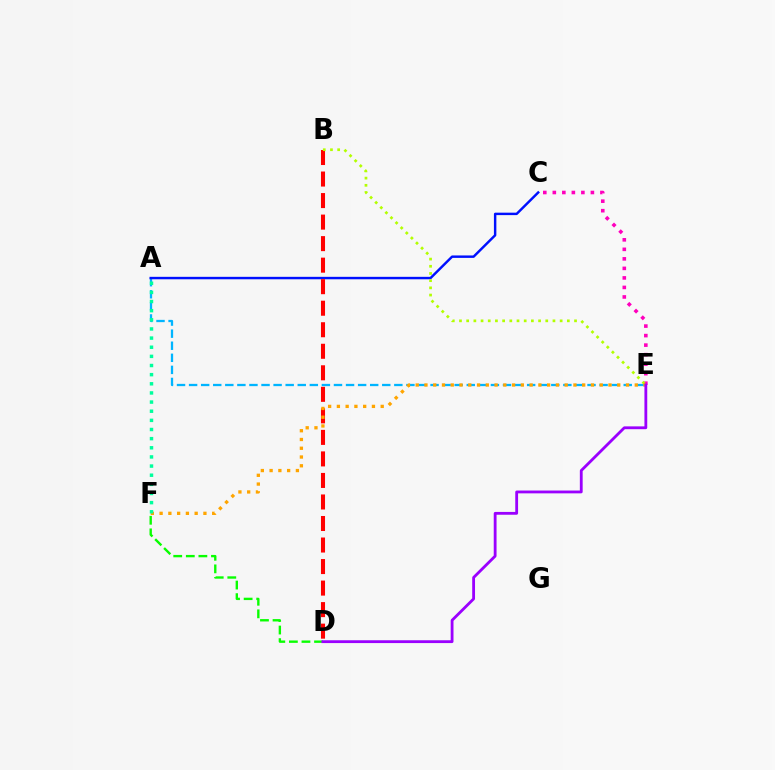{('C', 'E'): [{'color': '#ff00bd', 'line_style': 'dotted', 'thickness': 2.59}], ('A', 'E'): [{'color': '#00b5ff', 'line_style': 'dashed', 'thickness': 1.64}], ('A', 'C'): [{'color': '#0010ff', 'line_style': 'solid', 'thickness': 1.76}], ('B', 'D'): [{'color': '#ff0000', 'line_style': 'dashed', 'thickness': 2.92}], ('B', 'E'): [{'color': '#b3ff00', 'line_style': 'dotted', 'thickness': 1.95}], ('D', 'F'): [{'color': '#08ff00', 'line_style': 'dashed', 'thickness': 1.71}], ('E', 'F'): [{'color': '#ffa500', 'line_style': 'dotted', 'thickness': 2.38}], ('A', 'F'): [{'color': '#00ff9d', 'line_style': 'dotted', 'thickness': 2.48}], ('D', 'E'): [{'color': '#9b00ff', 'line_style': 'solid', 'thickness': 2.03}]}